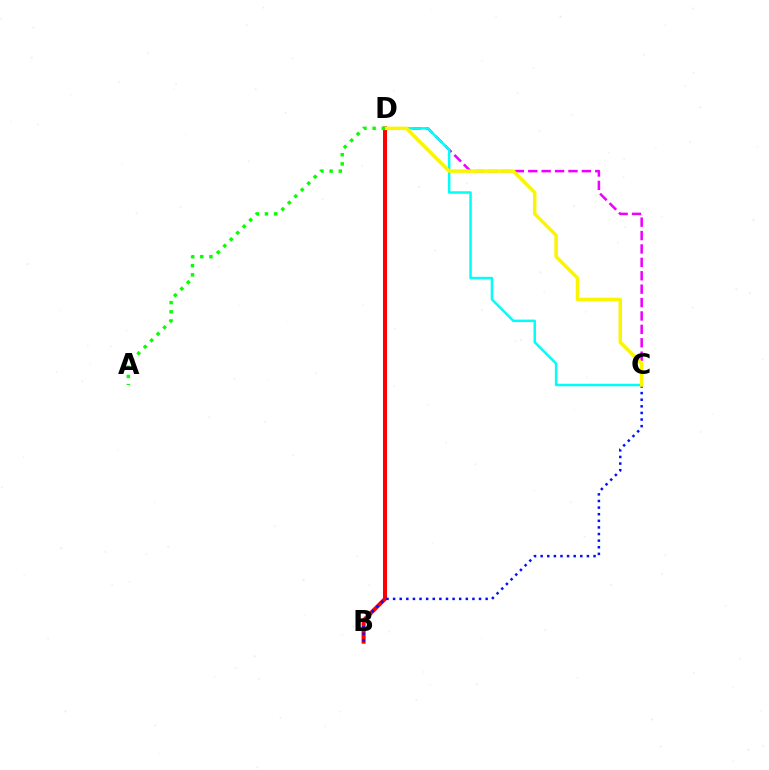{('C', 'D'): [{'color': '#ee00ff', 'line_style': 'dashed', 'thickness': 1.82}, {'color': '#00fff6', 'line_style': 'solid', 'thickness': 1.8}, {'color': '#fcf500', 'line_style': 'solid', 'thickness': 2.5}], ('B', 'D'): [{'color': '#ff0000', 'line_style': 'solid', 'thickness': 2.91}], ('B', 'C'): [{'color': '#0010ff', 'line_style': 'dotted', 'thickness': 1.8}], ('A', 'D'): [{'color': '#08ff00', 'line_style': 'dotted', 'thickness': 2.49}]}